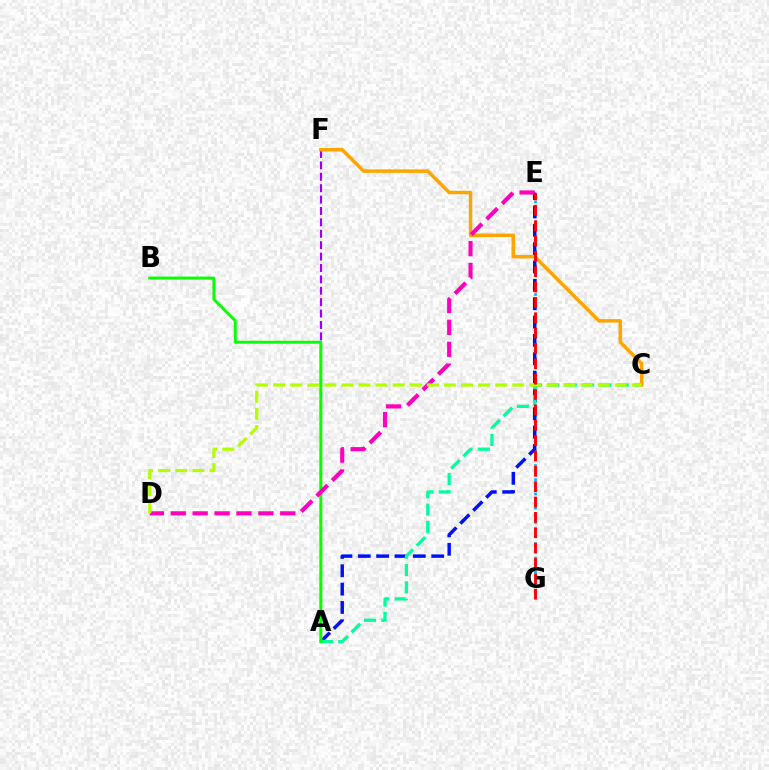{('E', 'G'): [{'color': '#00b5ff', 'line_style': 'dotted', 'thickness': 1.93}, {'color': '#ff0000', 'line_style': 'dashed', 'thickness': 2.09}], ('A', 'E'): [{'color': '#0010ff', 'line_style': 'dashed', 'thickness': 2.49}], ('A', 'C'): [{'color': '#00ff9d', 'line_style': 'dashed', 'thickness': 2.35}], ('A', 'F'): [{'color': '#9b00ff', 'line_style': 'dashed', 'thickness': 1.55}], ('C', 'F'): [{'color': '#ffa500', 'line_style': 'solid', 'thickness': 2.52}], ('A', 'B'): [{'color': '#08ff00', 'line_style': 'solid', 'thickness': 2.1}], ('D', 'E'): [{'color': '#ff00bd', 'line_style': 'dashed', 'thickness': 2.98}], ('C', 'D'): [{'color': '#b3ff00', 'line_style': 'dashed', 'thickness': 2.32}]}